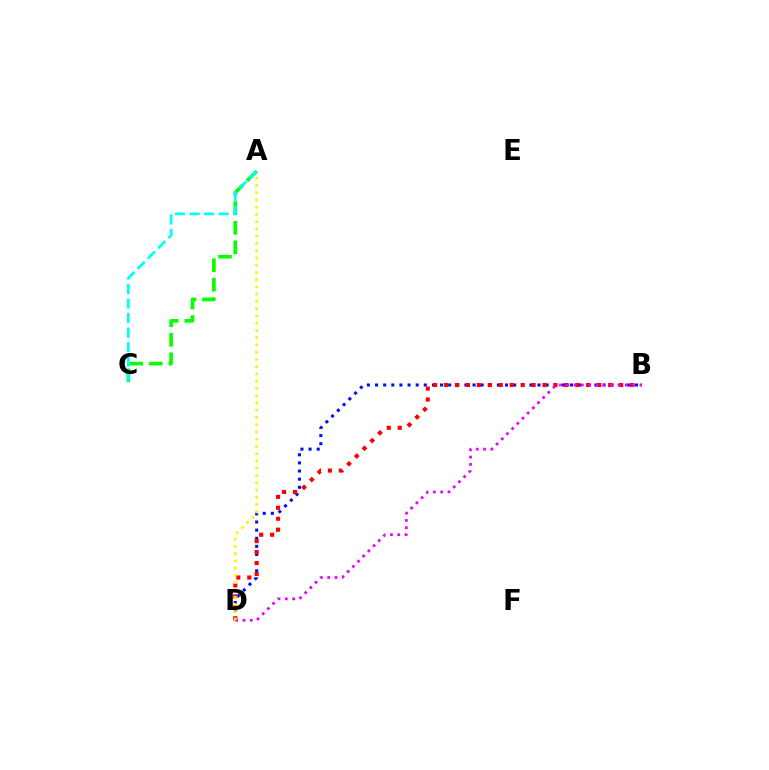{('B', 'D'): [{'color': '#0010ff', 'line_style': 'dotted', 'thickness': 2.21}, {'color': '#ff0000', 'line_style': 'dotted', 'thickness': 2.97}, {'color': '#ee00ff', 'line_style': 'dotted', 'thickness': 1.99}], ('A', 'D'): [{'color': '#fcf500', 'line_style': 'dotted', 'thickness': 1.97}], ('A', 'C'): [{'color': '#08ff00', 'line_style': 'dashed', 'thickness': 2.66}, {'color': '#00fff6', 'line_style': 'dashed', 'thickness': 1.98}]}